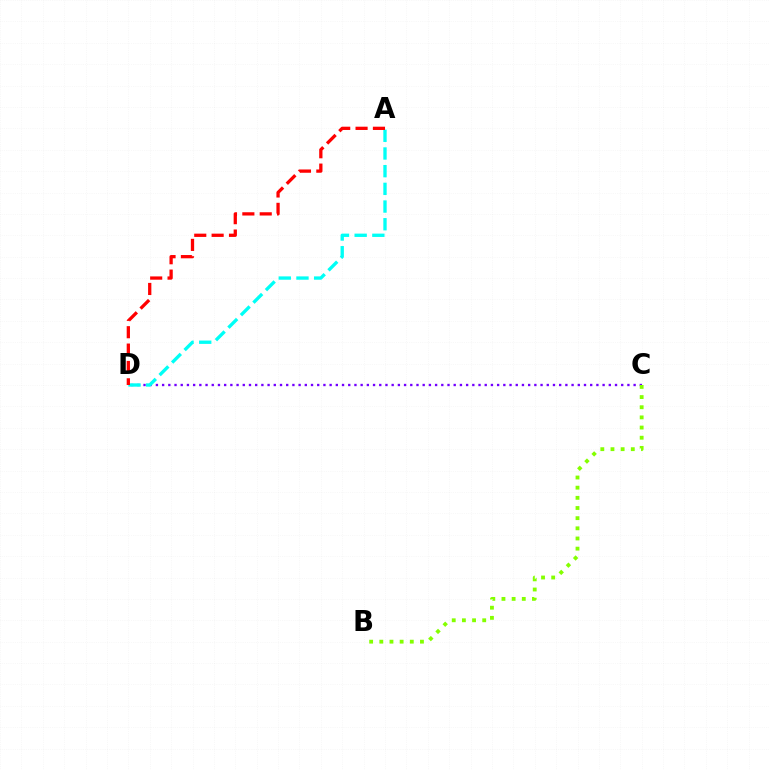{('C', 'D'): [{'color': '#7200ff', 'line_style': 'dotted', 'thickness': 1.69}], ('B', 'C'): [{'color': '#84ff00', 'line_style': 'dotted', 'thickness': 2.76}], ('A', 'D'): [{'color': '#00fff6', 'line_style': 'dashed', 'thickness': 2.4}, {'color': '#ff0000', 'line_style': 'dashed', 'thickness': 2.36}]}